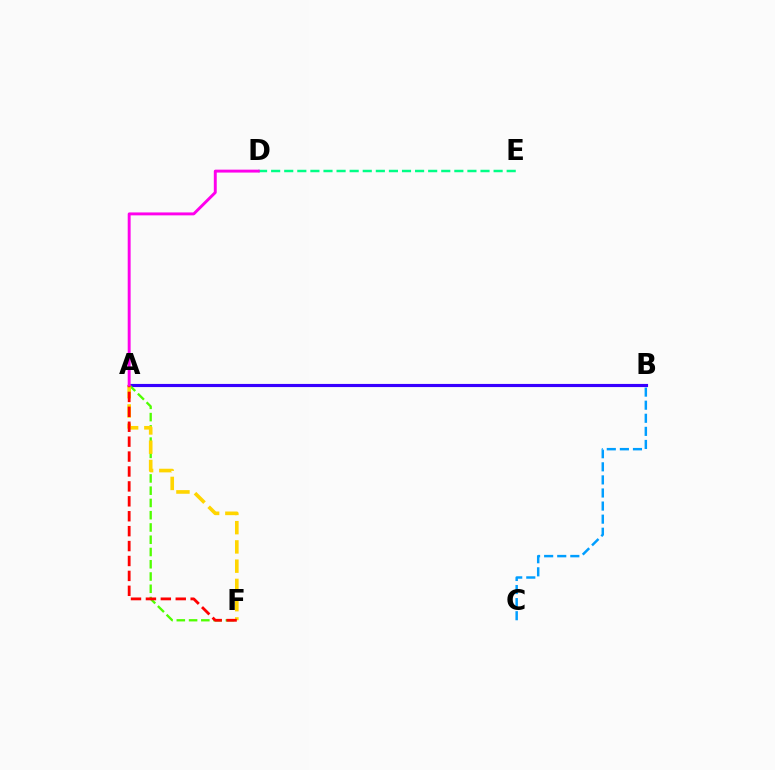{('A', 'B'): [{'color': '#3700ff', 'line_style': 'solid', 'thickness': 2.26}], ('D', 'E'): [{'color': '#00ff86', 'line_style': 'dashed', 'thickness': 1.78}], ('A', 'F'): [{'color': '#4fff00', 'line_style': 'dashed', 'thickness': 1.67}, {'color': '#ffd500', 'line_style': 'dashed', 'thickness': 2.62}, {'color': '#ff0000', 'line_style': 'dashed', 'thickness': 2.03}], ('B', 'C'): [{'color': '#009eff', 'line_style': 'dashed', 'thickness': 1.78}], ('A', 'D'): [{'color': '#ff00ed', 'line_style': 'solid', 'thickness': 2.1}]}